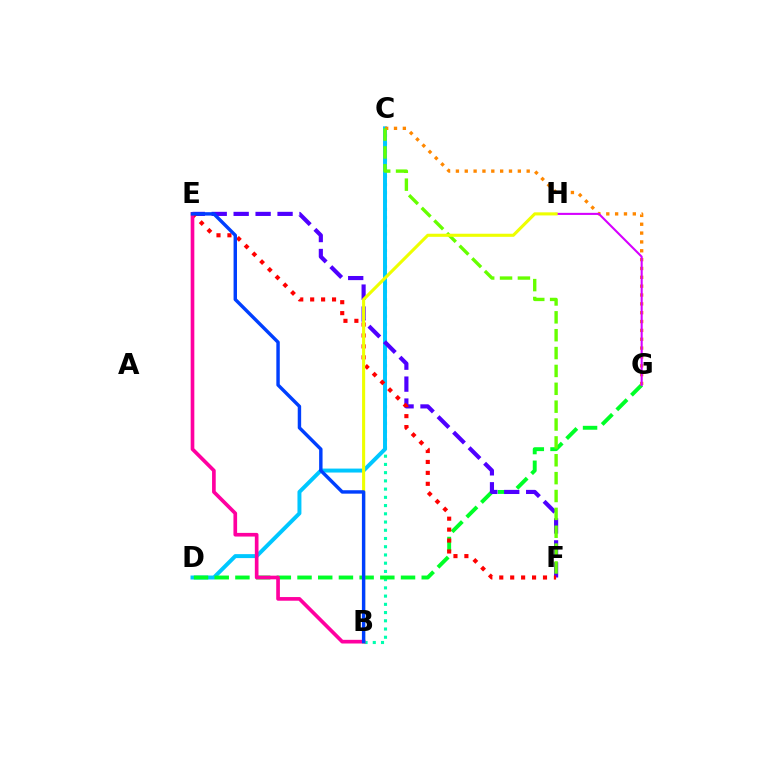{('B', 'C'): [{'color': '#00ffaf', 'line_style': 'dotted', 'thickness': 2.24}], ('C', 'D'): [{'color': '#00c7ff', 'line_style': 'solid', 'thickness': 2.85}], ('D', 'G'): [{'color': '#00ff27', 'line_style': 'dashed', 'thickness': 2.81}], ('E', 'F'): [{'color': '#4f00ff', 'line_style': 'dashed', 'thickness': 2.98}, {'color': '#ff0000', 'line_style': 'dotted', 'thickness': 2.97}], ('C', 'G'): [{'color': '#ff8800', 'line_style': 'dotted', 'thickness': 2.4}], ('G', 'H'): [{'color': '#d600ff', 'line_style': 'solid', 'thickness': 1.5}], ('B', 'E'): [{'color': '#ff00a0', 'line_style': 'solid', 'thickness': 2.64}, {'color': '#003fff', 'line_style': 'solid', 'thickness': 2.47}], ('C', 'F'): [{'color': '#66ff00', 'line_style': 'dashed', 'thickness': 2.43}], ('B', 'H'): [{'color': '#eeff00', 'line_style': 'solid', 'thickness': 2.23}]}